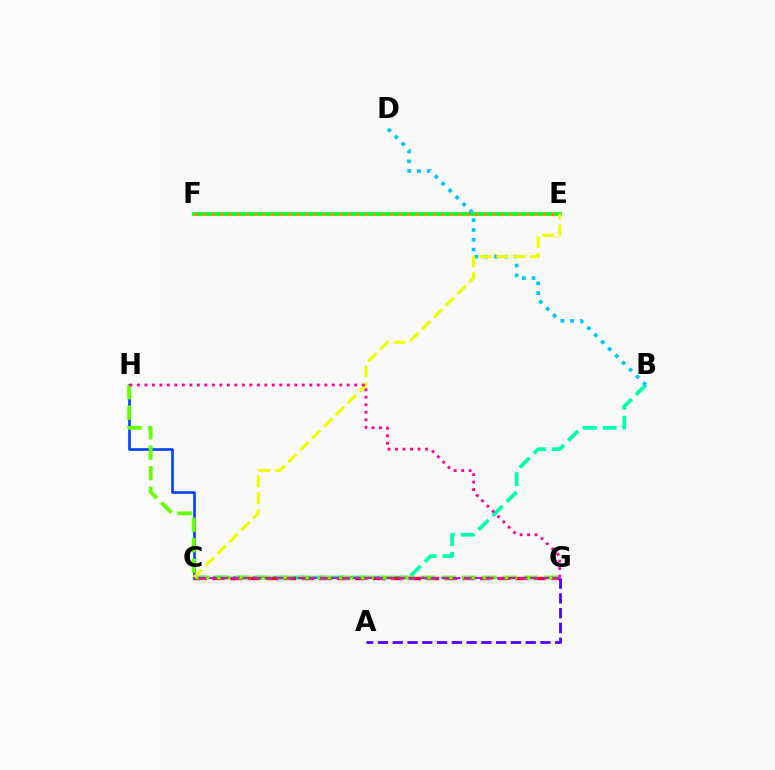{('E', 'F'): [{'color': '#00ff27', 'line_style': 'solid', 'thickness': 2.68}, {'color': '#ff8800', 'line_style': 'dotted', 'thickness': 2.31}], ('B', 'C'): [{'color': '#00ffaf', 'line_style': 'dashed', 'thickness': 2.7}], ('B', 'D'): [{'color': '#00c7ff', 'line_style': 'dotted', 'thickness': 2.67}], ('C', 'H'): [{'color': '#003fff', 'line_style': 'solid', 'thickness': 1.87}], ('C', 'G'): [{'color': '#ff0000', 'line_style': 'dashed', 'thickness': 2.42}, {'color': '#d600ff', 'line_style': 'dashed', 'thickness': 1.5}], ('A', 'G'): [{'color': '#4f00ff', 'line_style': 'dashed', 'thickness': 2.01}], ('G', 'H'): [{'color': '#66ff00', 'line_style': 'dashed', 'thickness': 2.79}, {'color': '#ff00a0', 'line_style': 'dotted', 'thickness': 2.04}], ('C', 'E'): [{'color': '#eeff00', 'line_style': 'dashed', 'thickness': 2.27}]}